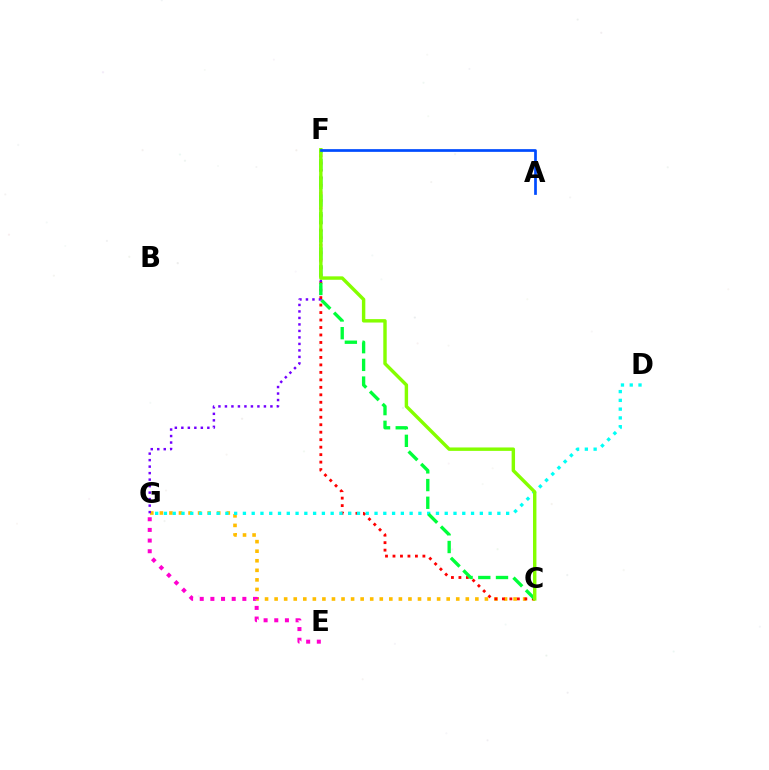{('C', 'G'): [{'color': '#ffbd00', 'line_style': 'dotted', 'thickness': 2.6}], ('E', 'G'): [{'color': '#ff00cf', 'line_style': 'dotted', 'thickness': 2.9}], ('C', 'F'): [{'color': '#ff0000', 'line_style': 'dotted', 'thickness': 2.03}, {'color': '#00ff39', 'line_style': 'dashed', 'thickness': 2.4}, {'color': '#84ff00', 'line_style': 'solid', 'thickness': 2.46}], ('F', 'G'): [{'color': '#7200ff', 'line_style': 'dotted', 'thickness': 1.77}], ('D', 'G'): [{'color': '#00fff6', 'line_style': 'dotted', 'thickness': 2.38}], ('A', 'F'): [{'color': '#004bff', 'line_style': 'solid', 'thickness': 1.96}]}